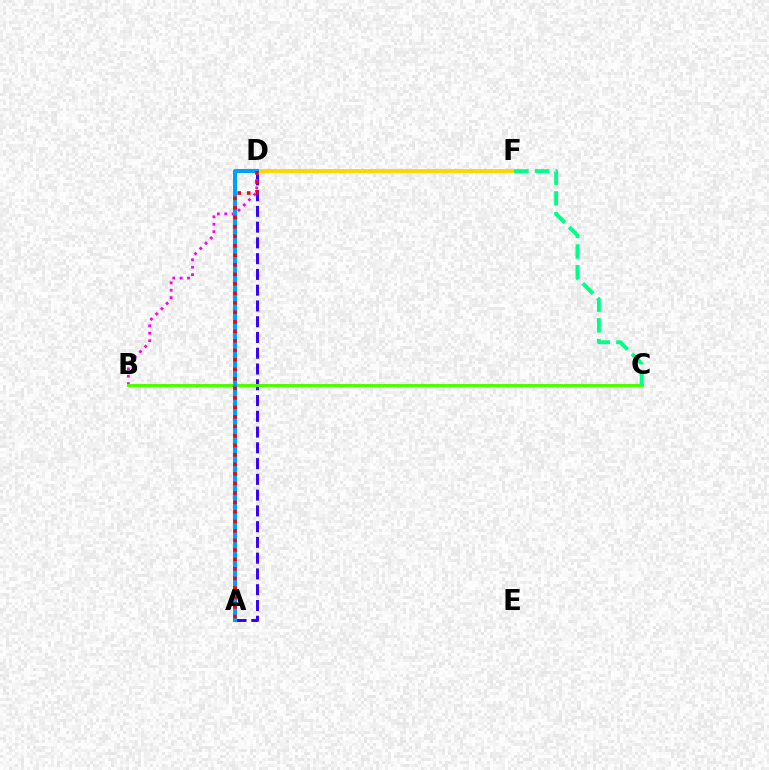{('D', 'F'): [{'color': '#ffd500', 'line_style': 'solid', 'thickness': 2.78}], ('A', 'D'): [{'color': '#3700ff', 'line_style': 'dashed', 'thickness': 2.14}, {'color': '#009eff', 'line_style': 'solid', 'thickness': 2.9}, {'color': '#ff0000', 'line_style': 'dotted', 'thickness': 2.58}], ('B', 'D'): [{'color': '#ff00ed', 'line_style': 'dotted', 'thickness': 2.01}], ('B', 'C'): [{'color': '#4fff00', 'line_style': 'solid', 'thickness': 2.17}], ('C', 'F'): [{'color': '#00ff86', 'line_style': 'dashed', 'thickness': 2.81}]}